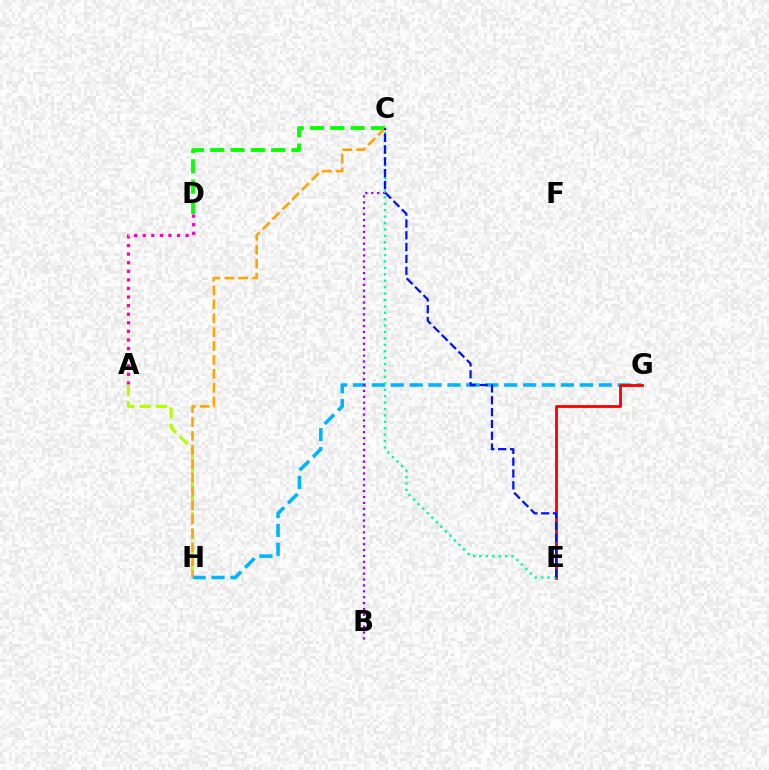{('G', 'H'): [{'color': '#00b5ff', 'line_style': 'dashed', 'thickness': 2.57}], ('B', 'C'): [{'color': '#9b00ff', 'line_style': 'dotted', 'thickness': 1.6}], ('C', 'D'): [{'color': '#08ff00', 'line_style': 'dashed', 'thickness': 2.76}], ('E', 'G'): [{'color': '#ff0000', 'line_style': 'solid', 'thickness': 2.05}], ('A', 'H'): [{'color': '#b3ff00', 'line_style': 'dashed', 'thickness': 2.21}], ('C', 'E'): [{'color': '#00ff9d', 'line_style': 'dotted', 'thickness': 1.74}, {'color': '#0010ff', 'line_style': 'dashed', 'thickness': 1.61}], ('A', 'D'): [{'color': '#ff00bd', 'line_style': 'dotted', 'thickness': 2.33}], ('C', 'H'): [{'color': '#ffa500', 'line_style': 'dashed', 'thickness': 1.89}]}